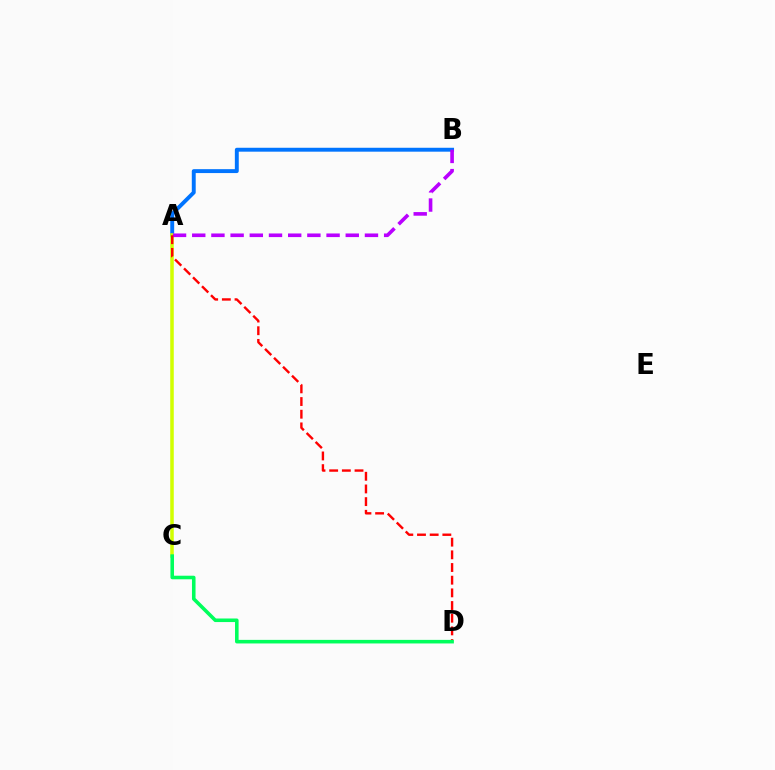{('A', 'B'): [{'color': '#0074ff', 'line_style': 'solid', 'thickness': 2.81}, {'color': '#b900ff', 'line_style': 'dashed', 'thickness': 2.61}], ('A', 'C'): [{'color': '#d1ff00', 'line_style': 'solid', 'thickness': 2.54}], ('A', 'D'): [{'color': '#ff0000', 'line_style': 'dashed', 'thickness': 1.72}], ('C', 'D'): [{'color': '#00ff5c', 'line_style': 'solid', 'thickness': 2.57}]}